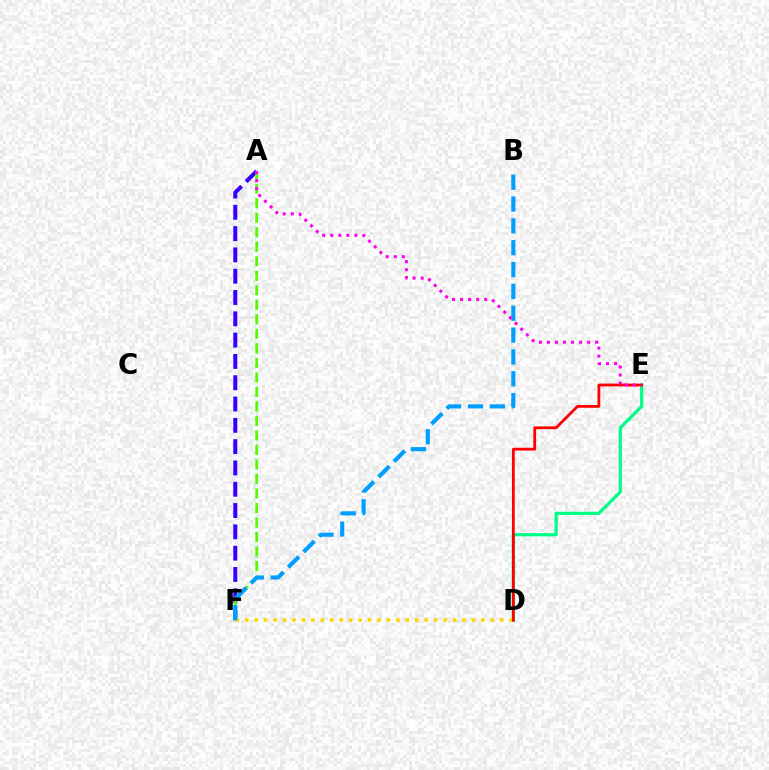{('A', 'F'): [{'color': '#3700ff', 'line_style': 'dashed', 'thickness': 2.89}, {'color': '#4fff00', 'line_style': 'dashed', 'thickness': 1.97}], ('D', 'E'): [{'color': '#00ff86', 'line_style': 'solid', 'thickness': 2.31}, {'color': '#ff0000', 'line_style': 'solid', 'thickness': 2.01}], ('D', 'F'): [{'color': '#ffd500', 'line_style': 'dotted', 'thickness': 2.57}], ('B', 'F'): [{'color': '#009eff', 'line_style': 'dashed', 'thickness': 2.97}], ('A', 'E'): [{'color': '#ff00ed', 'line_style': 'dotted', 'thickness': 2.19}]}